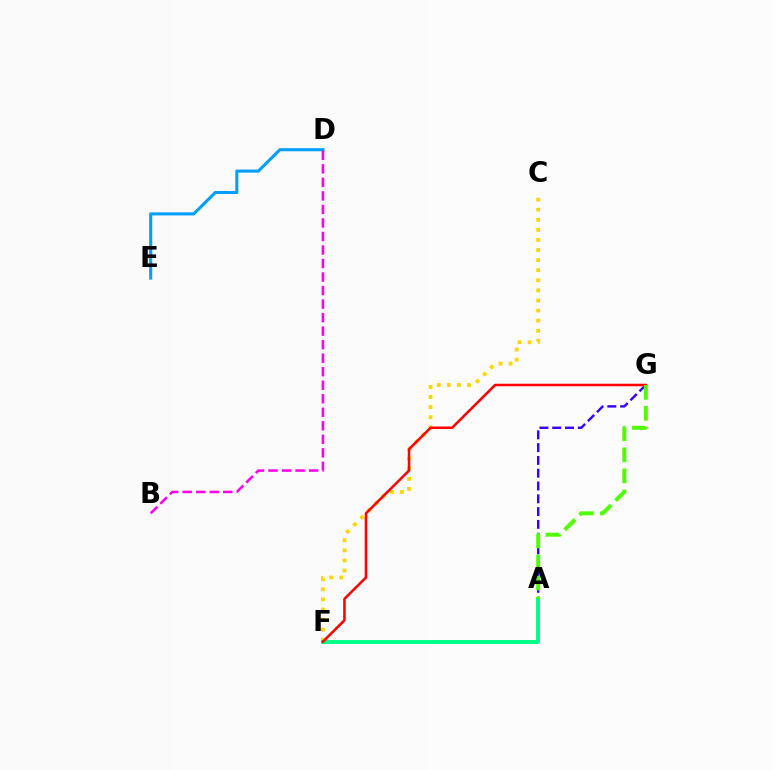{('A', 'G'): [{'color': '#3700ff', 'line_style': 'dashed', 'thickness': 1.74}, {'color': '#4fff00', 'line_style': 'dashed', 'thickness': 2.85}], ('D', 'E'): [{'color': '#009eff', 'line_style': 'solid', 'thickness': 2.21}], ('C', 'F'): [{'color': '#ffd500', 'line_style': 'dotted', 'thickness': 2.74}], ('B', 'D'): [{'color': '#ff00ed', 'line_style': 'dashed', 'thickness': 1.84}], ('A', 'F'): [{'color': '#00ff86', 'line_style': 'solid', 'thickness': 2.82}], ('F', 'G'): [{'color': '#ff0000', 'line_style': 'solid', 'thickness': 1.82}]}